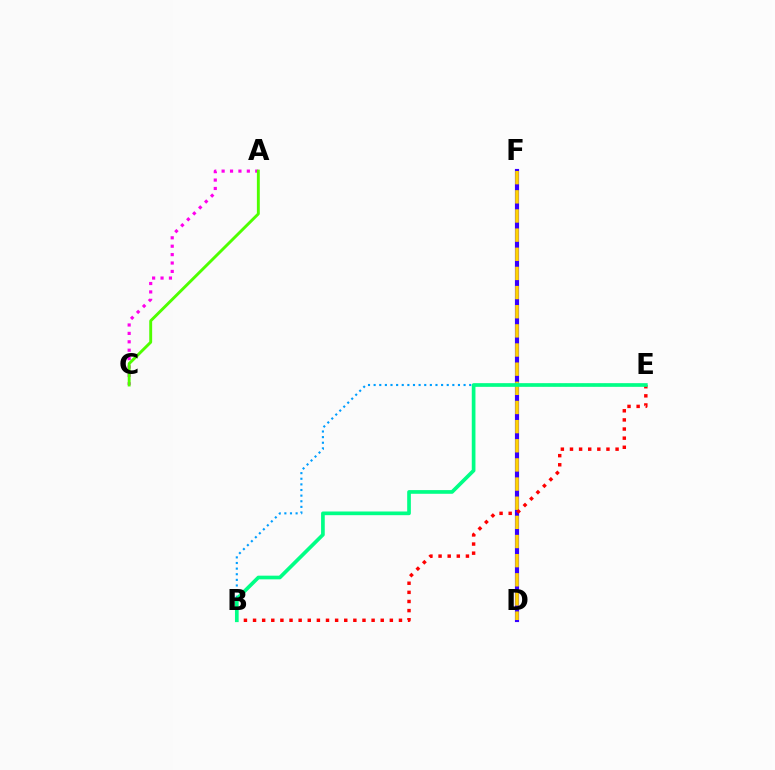{('A', 'C'): [{'color': '#ff00ed', 'line_style': 'dotted', 'thickness': 2.28}, {'color': '#4fff00', 'line_style': 'solid', 'thickness': 2.09}], ('D', 'F'): [{'color': '#3700ff', 'line_style': 'solid', 'thickness': 2.98}, {'color': '#ffd500', 'line_style': 'dashed', 'thickness': 2.6}], ('B', 'E'): [{'color': '#009eff', 'line_style': 'dotted', 'thickness': 1.53}, {'color': '#ff0000', 'line_style': 'dotted', 'thickness': 2.48}, {'color': '#00ff86', 'line_style': 'solid', 'thickness': 2.65}]}